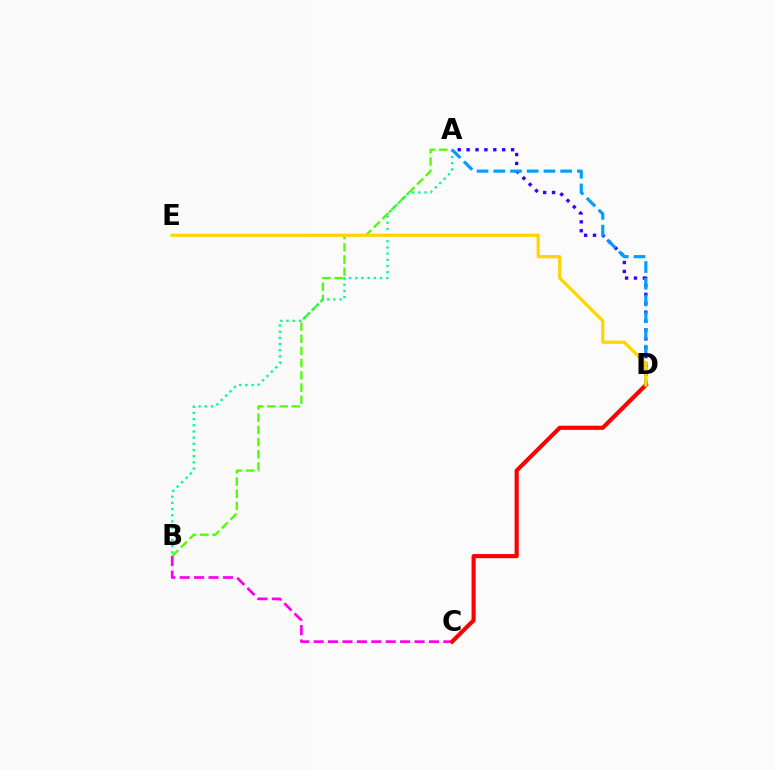{('A', 'B'): [{'color': '#4fff00', 'line_style': 'dashed', 'thickness': 1.66}, {'color': '#00ff86', 'line_style': 'dotted', 'thickness': 1.68}], ('B', 'C'): [{'color': '#ff00ed', 'line_style': 'dashed', 'thickness': 1.96}], ('C', 'D'): [{'color': '#ff0000', 'line_style': 'solid', 'thickness': 2.98}], ('A', 'D'): [{'color': '#3700ff', 'line_style': 'dotted', 'thickness': 2.42}, {'color': '#009eff', 'line_style': 'dashed', 'thickness': 2.27}], ('D', 'E'): [{'color': '#ffd500', 'line_style': 'solid', 'thickness': 2.31}]}